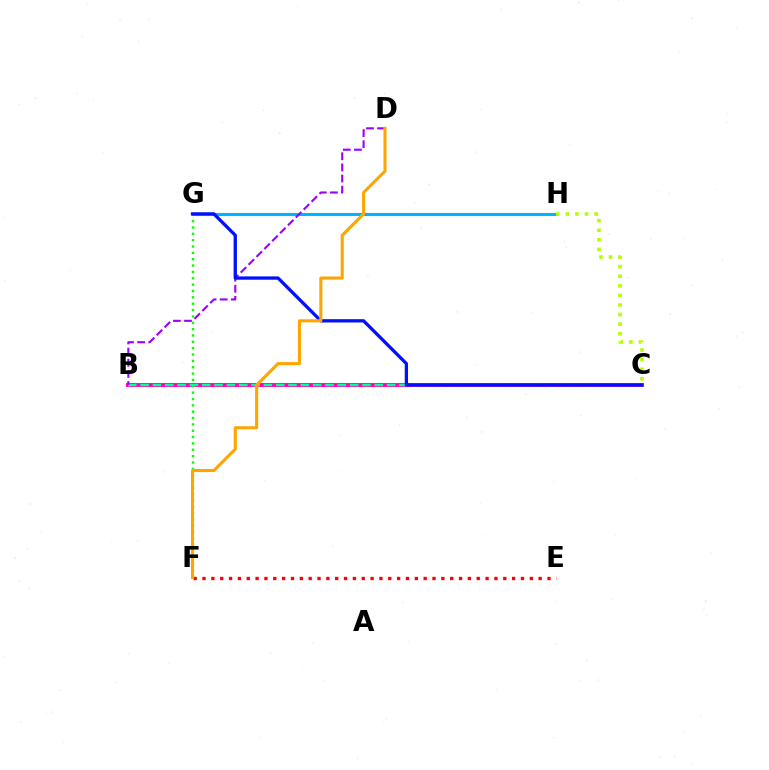{('E', 'F'): [{'color': '#ff0000', 'line_style': 'dotted', 'thickness': 2.4}], ('B', 'C'): [{'color': '#ff00bd', 'line_style': 'solid', 'thickness': 2.81}, {'color': '#00ff9d', 'line_style': 'dashed', 'thickness': 1.67}], ('G', 'H'): [{'color': '#00b5ff', 'line_style': 'solid', 'thickness': 2.22}], ('C', 'H'): [{'color': '#b3ff00', 'line_style': 'dotted', 'thickness': 2.6}], ('F', 'G'): [{'color': '#08ff00', 'line_style': 'dotted', 'thickness': 1.73}], ('B', 'D'): [{'color': '#9b00ff', 'line_style': 'dashed', 'thickness': 1.51}], ('C', 'G'): [{'color': '#0010ff', 'line_style': 'solid', 'thickness': 2.37}], ('D', 'F'): [{'color': '#ffa500', 'line_style': 'solid', 'thickness': 2.21}]}